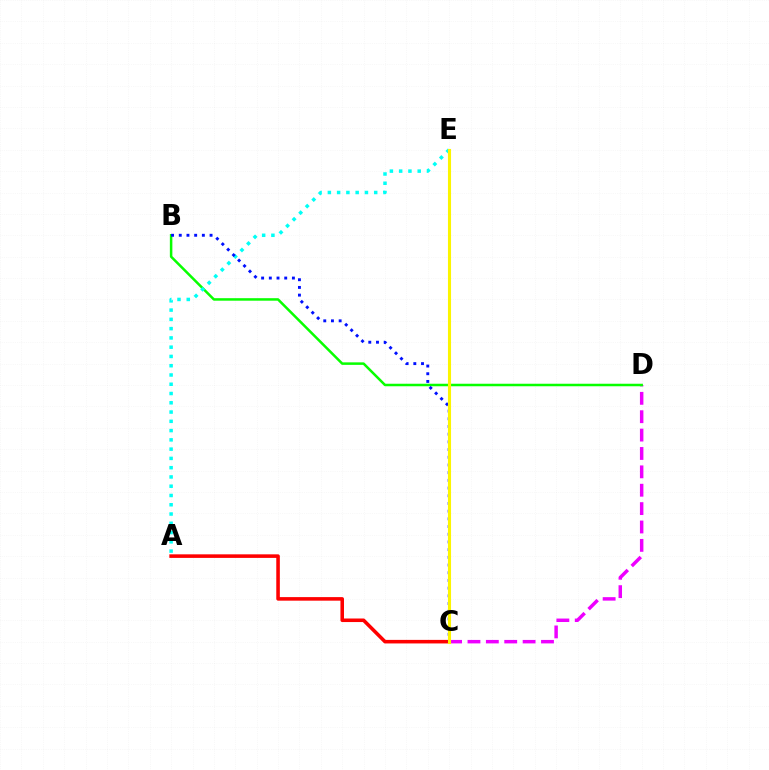{('A', 'C'): [{'color': '#ff0000', 'line_style': 'solid', 'thickness': 2.56}], ('C', 'D'): [{'color': '#ee00ff', 'line_style': 'dashed', 'thickness': 2.5}], ('B', 'D'): [{'color': '#08ff00', 'line_style': 'solid', 'thickness': 1.81}], ('A', 'E'): [{'color': '#00fff6', 'line_style': 'dotted', 'thickness': 2.52}], ('B', 'C'): [{'color': '#0010ff', 'line_style': 'dotted', 'thickness': 2.09}], ('C', 'E'): [{'color': '#fcf500', 'line_style': 'solid', 'thickness': 2.22}]}